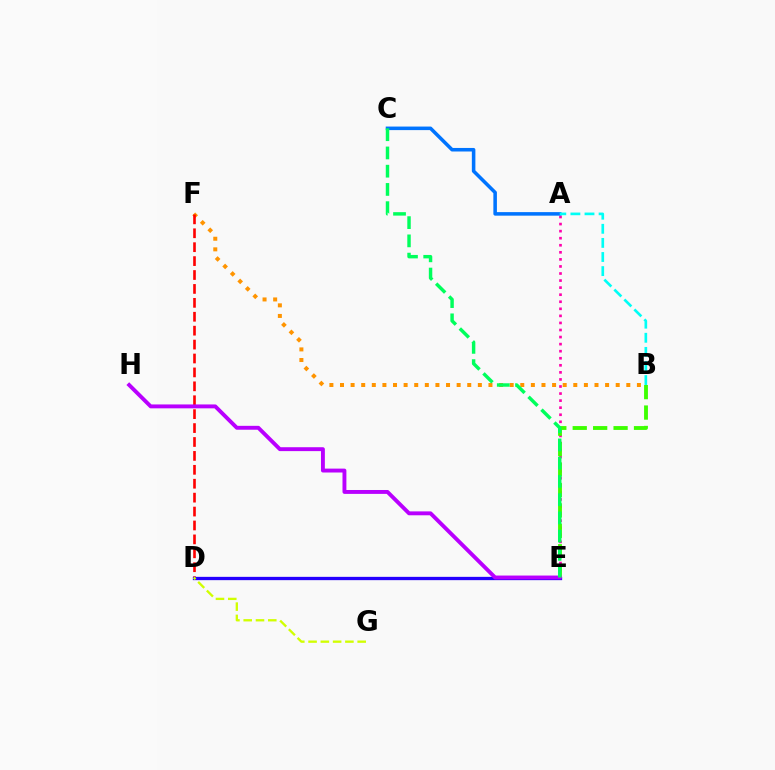{('A', 'E'): [{'color': '#ff00ac', 'line_style': 'dotted', 'thickness': 1.92}], ('B', 'F'): [{'color': '#ff9400', 'line_style': 'dotted', 'thickness': 2.88}], ('D', 'F'): [{'color': '#ff0000', 'line_style': 'dashed', 'thickness': 1.89}], ('D', 'E'): [{'color': '#2500ff', 'line_style': 'solid', 'thickness': 2.37}], ('A', 'C'): [{'color': '#0074ff', 'line_style': 'solid', 'thickness': 2.55}], ('B', 'E'): [{'color': '#3dff00', 'line_style': 'dashed', 'thickness': 2.77}], ('D', 'G'): [{'color': '#d1ff00', 'line_style': 'dashed', 'thickness': 1.67}], ('A', 'B'): [{'color': '#00fff6', 'line_style': 'dashed', 'thickness': 1.92}], ('E', 'H'): [{'color': '#b900ff', 'line_style': 'solid', 'thickness': 2.8}], ('C', 'E'): [{'color': '#00ff5c', 'line_style': 'dashed', 'thickness': 2.48}]}